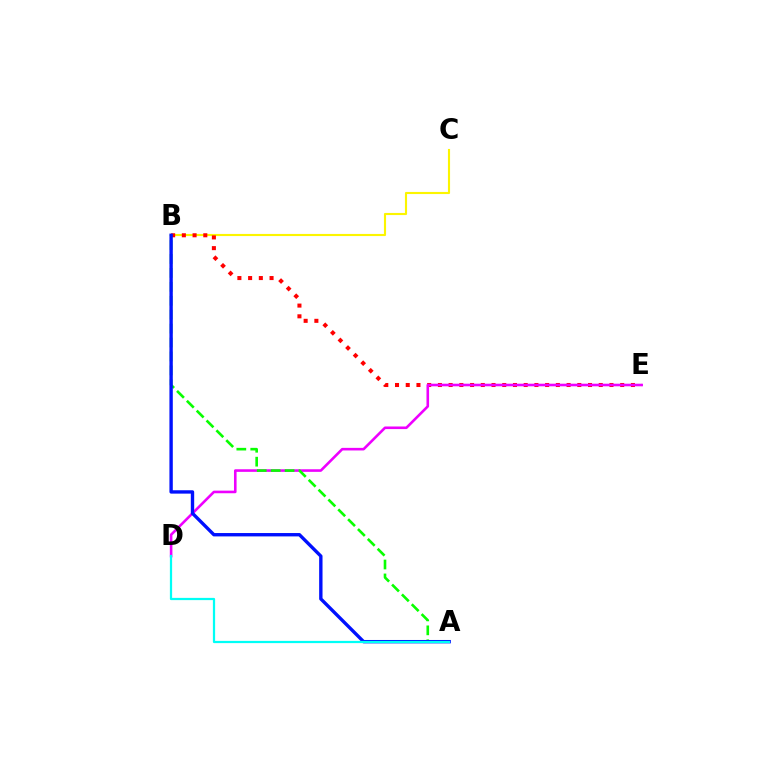{('B', 'C'): [{'color': '#fcf500', 'line_style': 'solid', 'thickness': 1.53}], ('B', 'E'): [{'color': '#ff0000', 'line_style': 'dotted', 'thickness': 2.91}], ('D', 'E'): [{'color': '#ee00ff', 'line_style': 'solid', 'thickness': 1.87}], ('A', 'B'): [{'color': '#08ff00', 'line_style': 'dashed', 'thickness': 1.89}, {'color': '#0010ff', 'line_style': 'solid', 'thickness': 2.43}], ('A', 'D'): [{'color': '#00fff6', 'line_style': 'solid', 'thickness': 1.61}]}